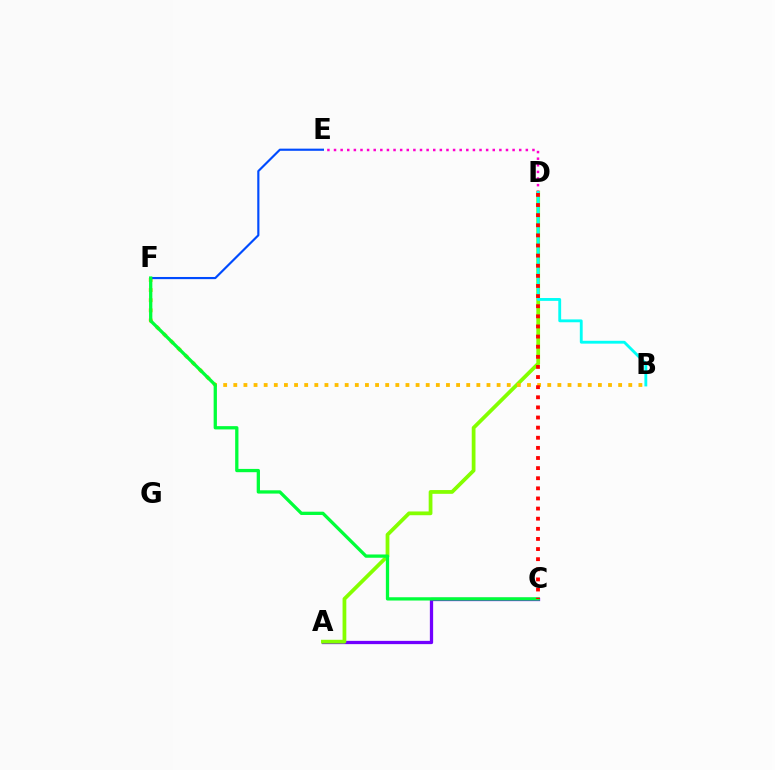{('A', 'C'): [{'color': '#7200ff', 'line_style': 'solid', 'thickness': 2.35}], ('A', 'D'): [{'color': '#84ff00', 'line_style': 'solid', 'thickness': 2.7}], ('D', 'E'): [{'color': '#ff00cf', 'line_style': 'dotted', 'thickness': 1.8}], ('B', 'F'): [{'color': '#ffbd00', 'line_style': 'dotted', 'thickness': 2.75}], ('E', 'F'): [{'color': '#004bff', 'line_style': 'solid', 'thickness': 1.56}], ('C', 'F'): [{'color': '#00ff39', 'line_style': 'solid', 'thickness': 2.36}], ('B', 'D'): [{'color': '#00fff6', 'line_style': 'solid', 'thickness': 2.05}], ('C', 'D'): [{'color': '#ff0000', 'line_style': 'dotted', 'thickness': 2.75}]}